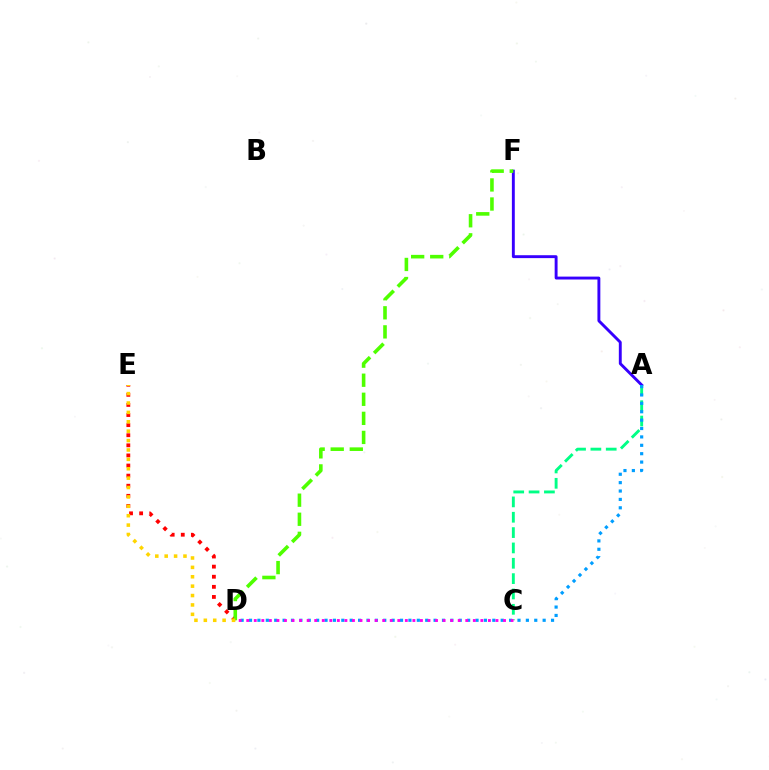{('D', 'E'): [{'color': '#ff0000', 'line_style': 'dotted', 'thickness': 2.74}, {'color': '#ffd500', 'line_style': 'dotted', 'thickness': 2.55}], ('A', 'F'): [{'color': '#3700ff', 'line_style': 'solid', 'thickness': 2.09}], ('A', 'C'): [{'color': '#00ff86', 'line_style': 'dashed', 'thickness': 2.08}], ('A', 'D'): [{'color': '#009eff', 'line_style': 'dotted', 'thickness': 2.28}], ('D', 'F'): [{'color': '#4fff00', 'line_style': 'dashed', 'thickness': 2.59}], ('C', 'D'): [{'color': '#ff00ed', 'line_style': 'dotted', 'thickness': 2.05}]}